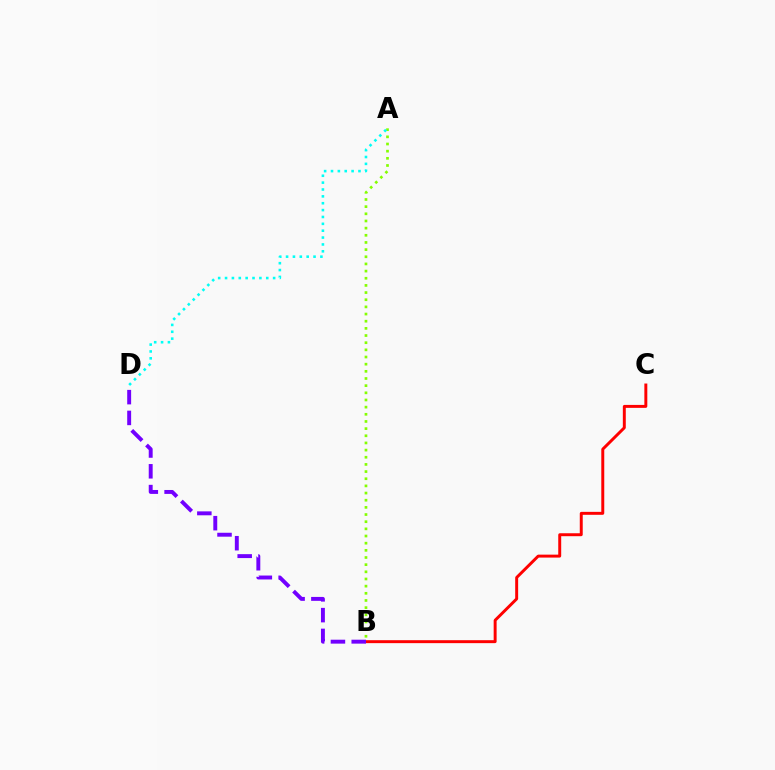{('B', 'C'): [{'color': '#ff0000', 'line_style': 'solid', 'thickness': 2.12}], ('A', 'B'): [{'color': '#84ff00', 'line_style': 'dotted', 'thickness': 1.95}], ('A', 'D'): [{'color': '#00fff6', 'line_style': 'dotted', 'thickness': 1.87}], ('B', 'D'): [{'color': '#7200ff', 'line_style': 'dashed', 'thickness': 2.82}]}